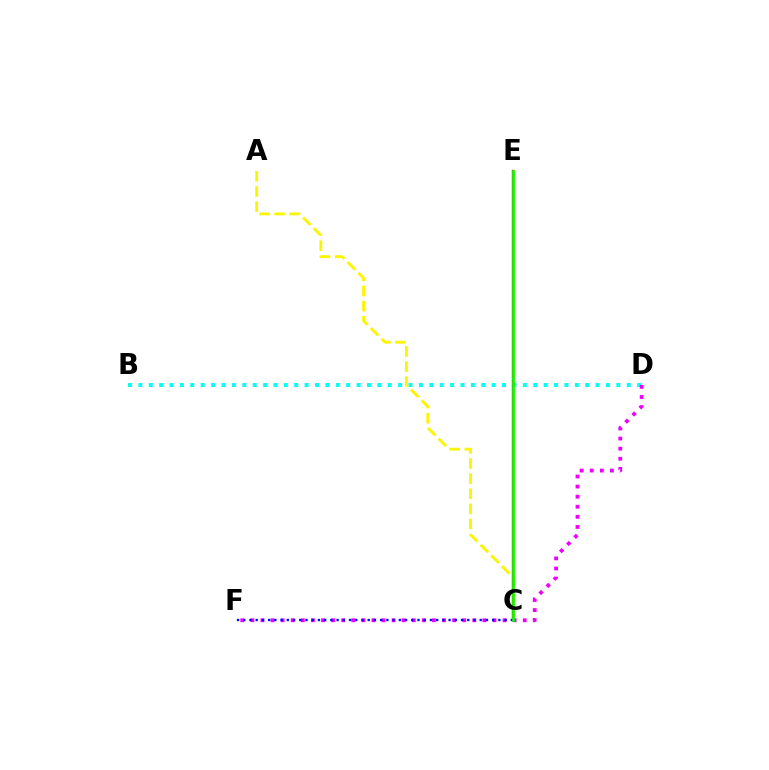{('B', 'D'): [{'color': '#00fff6', 'line_style': 'dotted', 'thickness': 2.82}], ('A', 'C'): [{'color': '#fcf500', 'line_style': 'dashed', 'thickness': 2.05}], ('D', 'F'): [{'color': '#ee00ff', 'line_style': 'dotted', 'thickness': 2.74}], ('C', 'E'): [{'color': '#ff0000', 'line_style': 'solid', 'thickness': 1.7}, {'color': '#08ff00', 'line_style': 'solid', 'thickness': 1.95}], ('C', 'F'): [{'color': '#0010ff', 'line_style': 'dotted', 'thickness': 1.69}]}